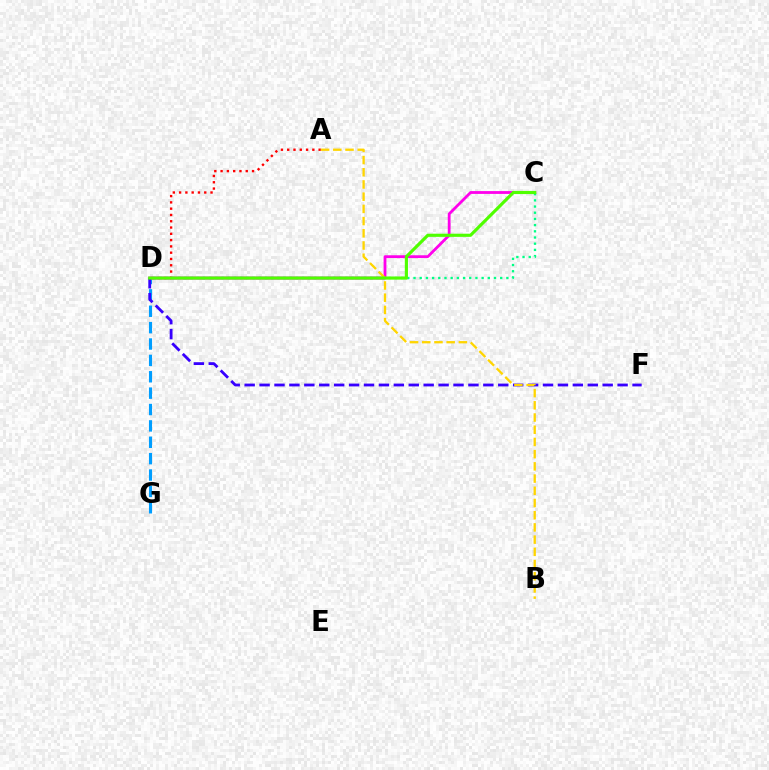{('D', 'G'): [{'color': '#009eff', 'line_style': 'dashed', 'thickness': 2.22}], ('A', 'D'): [{'color': '#ff0000', 'line_style': 'dotted', 'thickness': 1.71}], ('C', 'D'): [{'color': '#ff00ed', 'line_style': 'solid', 'thickness': 2.02}, {'color': '#00ff86', 'line_style': 'dotted', 'thickness': 1.68}, {'color': '#4fff00', 'line_style': 'solid', 'thickness': 2.27}], ('D', 'F'): [{'color': '#3700ff', 'line_style': 'dashed', 'thickness': 2.03}], ('A', 'B'): [{'color': '#ffd500', 'line_style': 'dashed', 'thickness': 1.66}]}